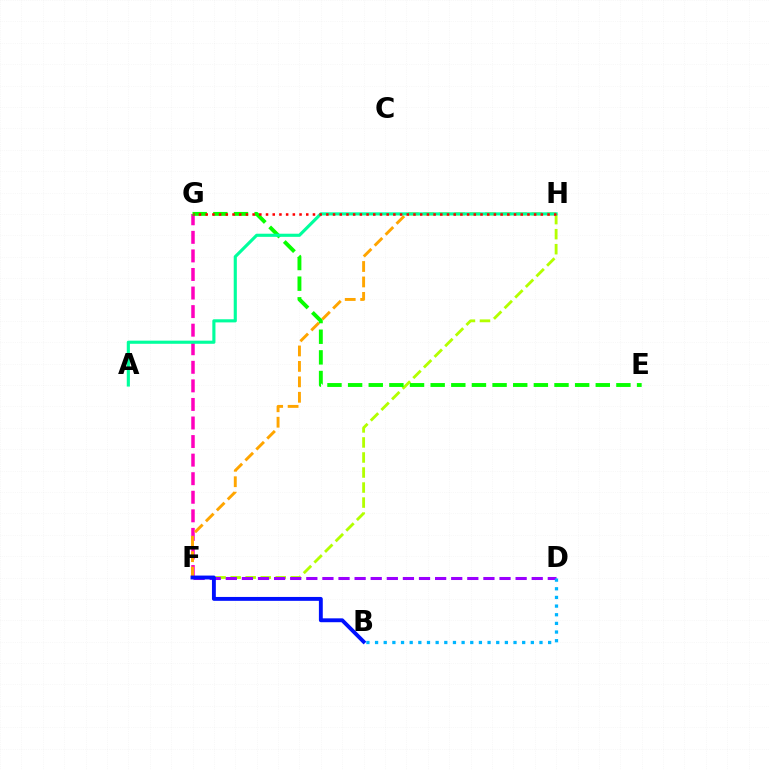{('F', 'H'): [{'color': '#b3ff00', 'line_style': 'dashed', 'thickness': 2.04}, {'color': '#ffa500', 'line_style': 'dashed', 'thickness': 2.1}], ('F', 'G'): [{'color': '#ff00bd', 'line_style': 'dashed', 'thickness': 2.52}], ('D', 'F'): [{'color': '#9b00ff', 'line_style': 'dashed', 'thickness': 2.19}], ('E', 'G'): [{'color': '#08ff00', 'line_style': 'dashed', 'thickness': 2.8}], ('A', 'H'): [{'color': '#00ff9d', 'line_style': 'solid', 'thickness': 2.25}], ('B', 'F'): [{'color': '#0010ff', 'line_style': 'solid', 'thickness': 2.79}], ('B', 'D'): [{'color': '#00b5ff', 'line_style': 'dotted', 'thickness': 2.35}], ('G', 'H'): [{'color': '#ff0000', 'line_style': 'dotted', 'thickness': 1.82}]}